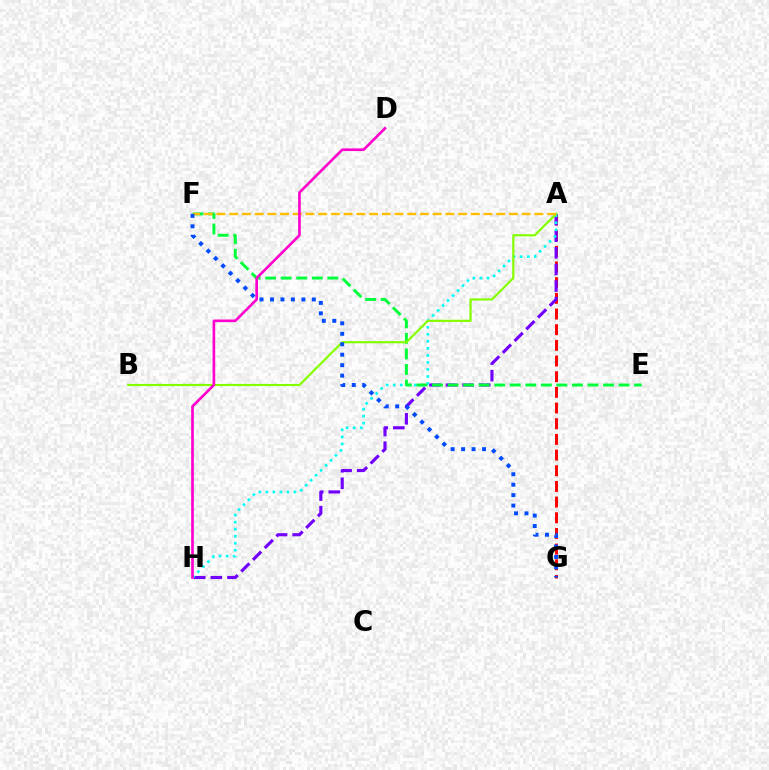{('A', 'G'): [{'color': '#ff0000', 'line_style': 'dashed', 'thickness': 2.13}], ('A', 'H'): [{'color': '#7200ff', 'line_style': 'dashed', 'thickness': 2.25}, {'color': '#00fff6', 'line_style': 'dotted', 'thickness': 1.91}], ('E', 'F'): [{'color': '#00ff39', 'line_style': 'dashed', 'thickness': 2.11}], ('A', 'B'): [{'color': '#84ff00', 'line_style': 'solid', 'thickness': 1.58}], ('A', 'F'): [{'color': '#ffbd00', 'line_style': 'dashed', 'thickness': 1.73}], ('D', 'H'): [{'color': '#ff00cf', 'line_style': 'solid', 'thickness': 1.91}], ('F', 'G'): [{'color': '#004bff', 'line_style': 'dotted', 'thickness': 2.84}]}